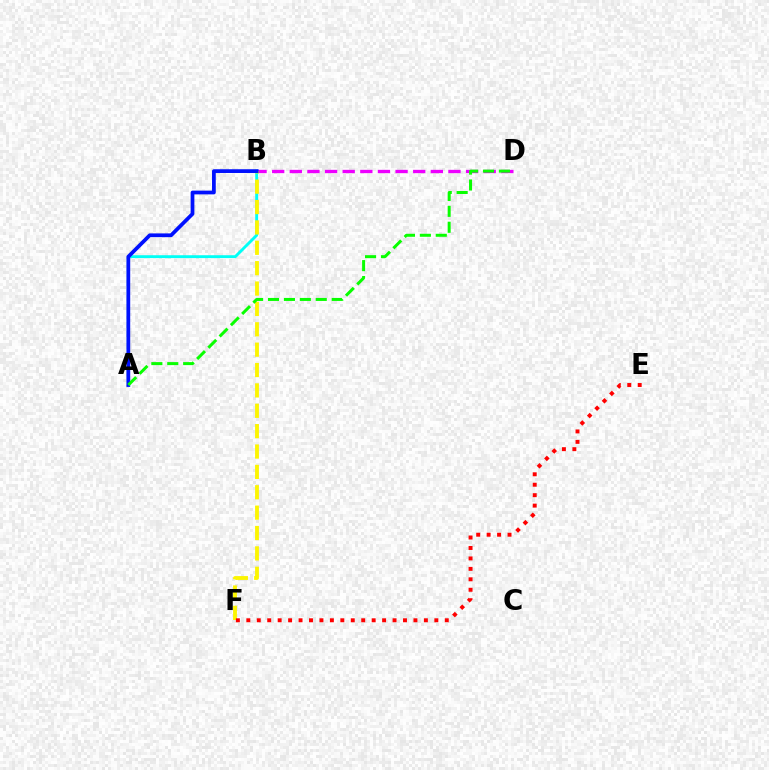{('B', 'D'): [{'color': '#ee00ff', 'line_style': 'dashed', 'thickness': 2.39}], ('A', 'B'): [{'color': '#00fff6', 'line_style': 'solid', 'thickness': 2.08}, {'color': '#0010ff', 'line_style': 'solid', 'thickness': 2.7}], ('B', 'F'): [{'color': '#fcf500', 'line_style': 'dashed', 'thickness': 2.77}], ('A', 'D'): [{'color': '#08ff00', 'line_style': 'dashed', 'thickness': 2.16}], ('E', 'F'): [{'color': '#ff0000', 'line_style': 'dotted', 'thickness': 2.84}]}